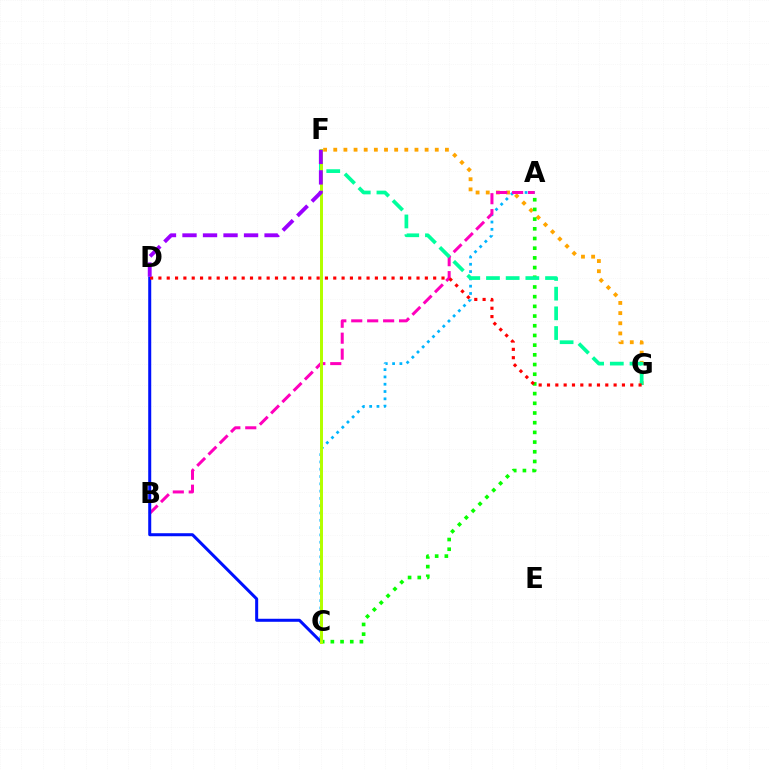{('F', 'G'): [{'color': '#ffa500', 'line_style': 'dotted', 'thickness': 2.76}, {'color': '#00ff9d', 'line_style': 'dashed', 'thickness': 2.67}], ('A', 'C'): [{'color': '#00b5ff', 'line_style': 'dotted', 'thickness': 1.98}, {'color': '#08ff00', 'line_style': 'dotted', 'thickness': 2.63}], ('A', 'B'): [{'color': '#ff00bd', 'line_style': 'dashed', 'thickness': 2.17}], ('C', 'D'): [{'color': '#0010ff', 'line_style': 'solid', 'thickness': 2.17}], ('C', 'F'): [{'color': '#b3ff00', 'line_style': 'solid', 'thickness': 2.15}], ('D', 'G'): [{'color': '#ff0000', 'line_style': 'dotted', 'thickness': 2.26}], ('D', 'F'): [{'color': '#9b00ff', 'line_style': 'dashed', 'thickness': 2.79}]}